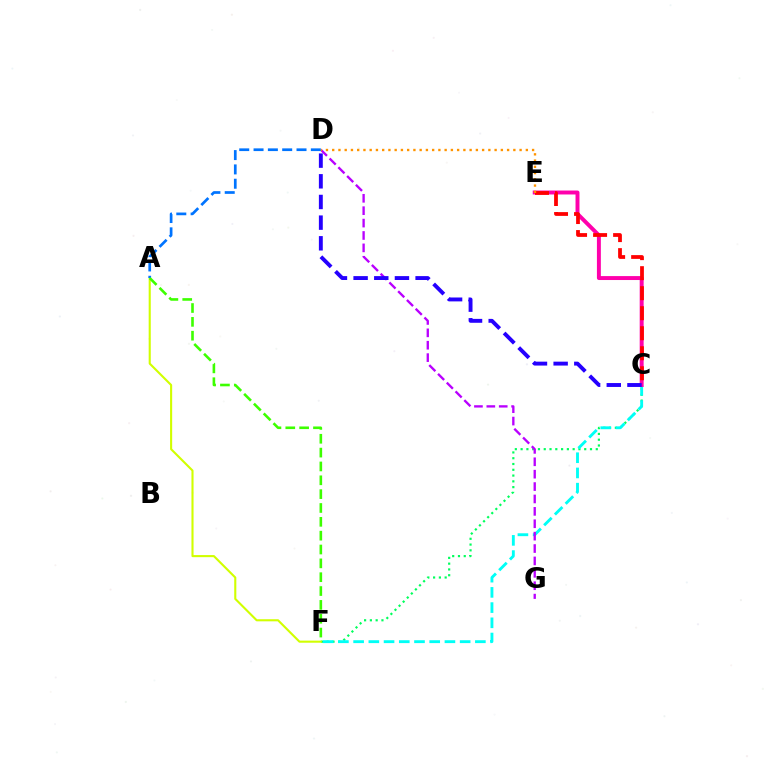{('C', 'F'): [{'color': '#00ff5c', 'line_style': 'dotted', 'thickness': 1.57}, {'color': '#00fff6', 'line_style': 'dashed', 'thickness': 2.07}], ('A', 'F'): [{'color': '#d1ff00', 'line_style': 'solid', 'thickness': 1.51}, {'color': '#3dff00', 'line_style': 'dashed', 'thickness': 1.88}], ('D', 'G'): [{'color': '#b900ff', 'line_style': 'dashed', 'thickness': 1.68}], ('A', 'D'): [{'color': '#0074ff', 'line_style': 'dashed', 'thickness': 1.95}], ('C', 'E'): [{'color': '#ff00ac', 'line_style': 'solid', 'thickness': 2.84}, {'color': '#ff0000', 'line_style': 'dashed', 'thickness': 2.72}], ('D', 'E'): [{'color': '#ff9400', 'line_style': 'dotted', 'thickness': 1.7}], ('C', 'D'): [{'color': '#2500ff', 'line_style': 'dashed', 'thickness': 2.81}]}